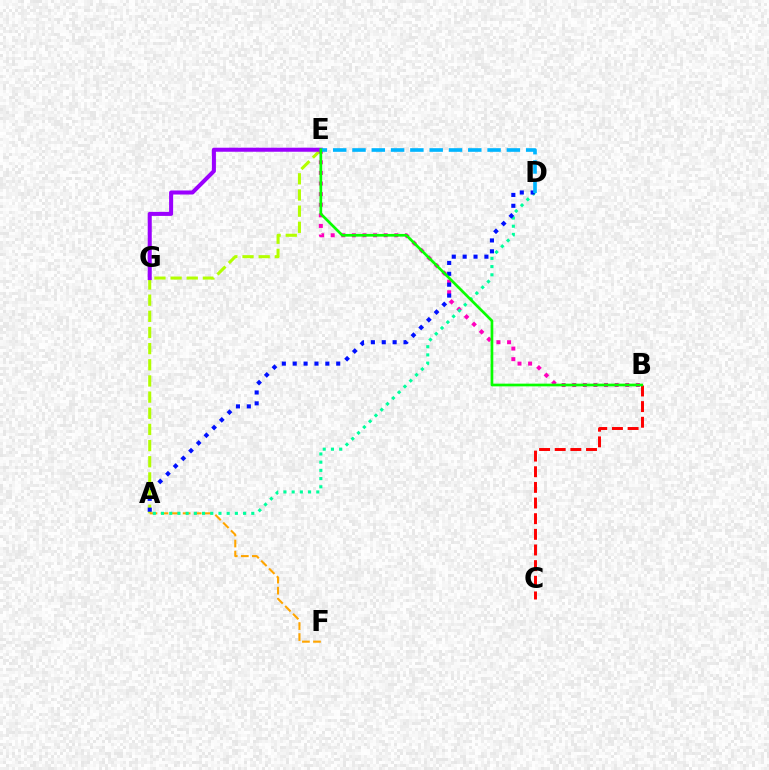{('A', 'E'): [{'color': '#b3ff00', 'line_style': 'dashed', 'thickness': 2.2}], ('A', 'F'): [{'color': '#ffa500', 'line_style': 'dashed', 'thickness': 1.5}], ('B', 'E'): [{'color': '#ff00bd', 'line_style': 'dotted', 'thickness': 2.88}, {'color': '#08ff00', 'line_style': 'solid', 'thickness': 1.95}], ('B', 'C'): [{'color': '#ff0000', 'line_style': 'dashed', 'thickness': 2.13}], ('A', 'D'): [{'color': '#00ff9d', 'line_style': 'dotted', 'thickness': 2.23}, {'color': '#0010ff', 'line_style': 'dotted', 'thickness': 2.96}], ('E', 'G'): [{'color': '#9b00ff', 'line_style': 'solid', 'thickness': 2.91}], ('D', 'E'): [{'color': '#00b5ff', 'line_style': 'dashed', 'thickness': 2.62}]}